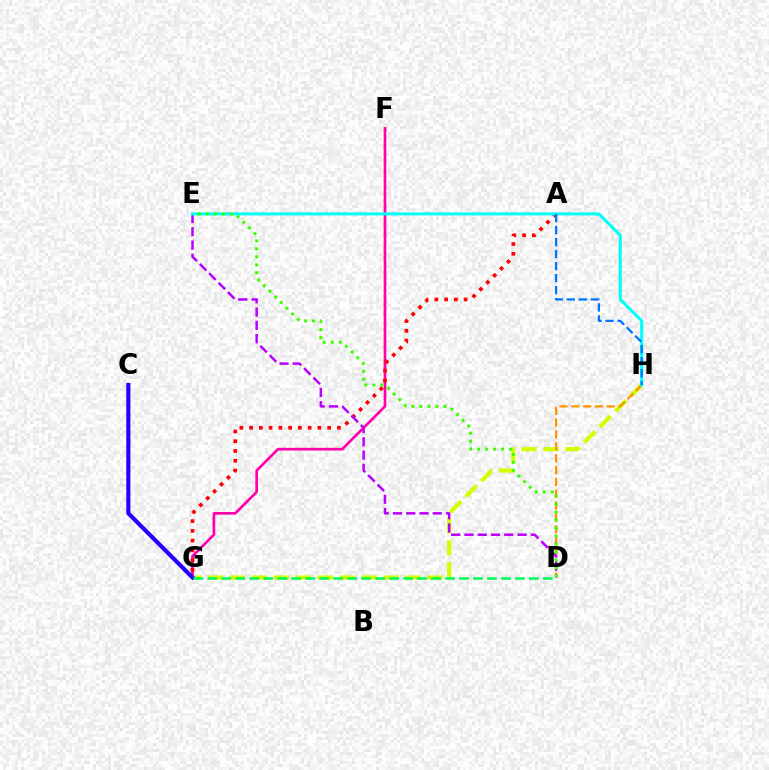{('G', 'H'): [{'color': '#d1ff00', 'line_style': 'dashed', 'thickness': 2.98}], ('F', 'G'): [{'color': '#ff00ac', 'line_style': 'solid', 'thickness': 1.92}], ('D', 'H'): [{'color': '#ff9400', 'line_style': 'dashed', 'thickness': 1.61}], ('A', 'G'): [{'color': '#ff0000', 'line_style': 'dotted', 'thickness': 2.65}], ('C', 'G'): [{'color': '#2500ff', 'line_style': 'solid', 'thickness': 2.96}], ('D', 'G'): [{'color': '#00ff5c', 'line_style': 'dashed', 'thickness': 1.9}], ('D', 'E'): [{'color': '#b900ff', 'line_style': 'dashed', 'thickness': 1.8}, {'color': '#3dff00', 'line_style': 'dotted', 'thickness': 2.17}], ('E', 'H'): [{'color': '#00fff6', 'line_style': 'solid', 'thickness': 2.2}], ('A', 'H'): [{'color': '#0074ff', 'line_style': 'dashed', 'thickness': 1.63}]}